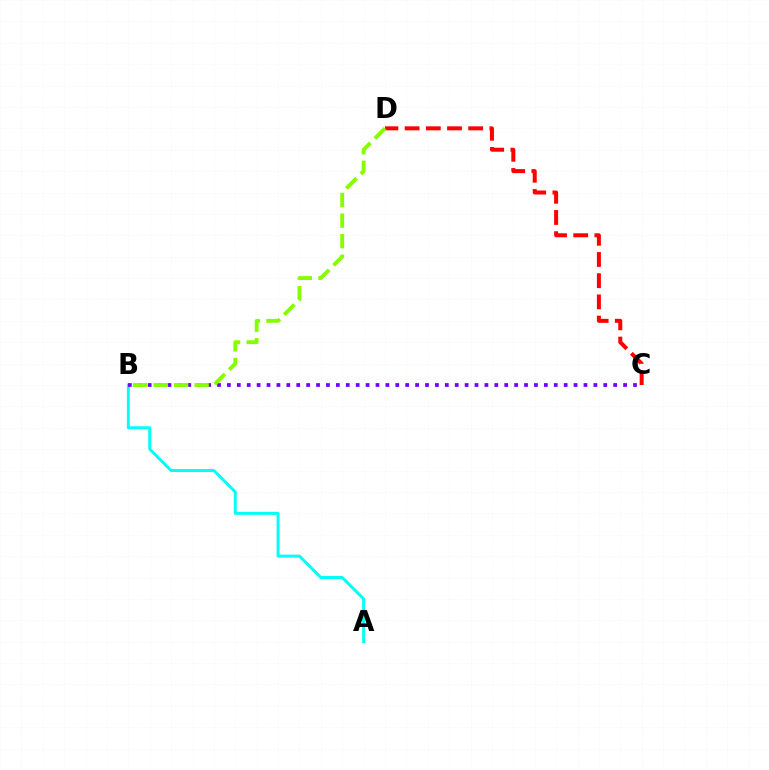{('C', 'D'): [{'color': '#ff0000', 'line_style': 'dashed', 'thickness': 2.88}], ('A', 'B'): [{'color': '#00fff6', 'line_style': 'solid', 'thickness': 2.13}], ('B', 'C'): [{'color': '#7200ff', 'line_style': 'dotted', 'thickness': 2.69}], ('B', 'D'): [{'color': '#84ff00', 'line_style': 'dashed', 'thickness': 2.79}]}